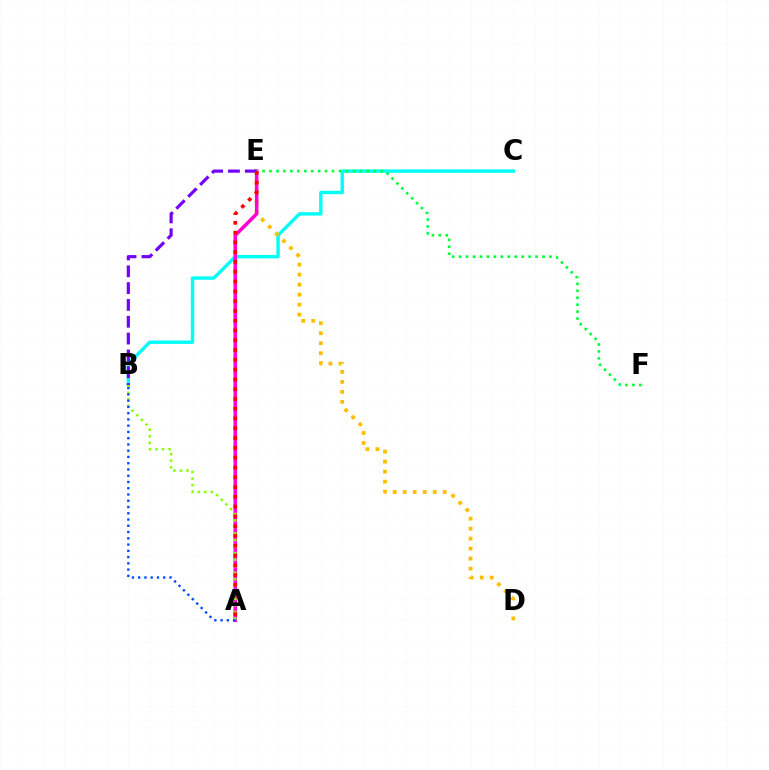{('B', 'C'): [{'color': '#00fff6', 'line_style': 'solid', 'thickness': 2.45}], ('D', 'E'): [{'color': '#ffbd00', 'line_style': 'dotted', 'thickness': 2.72}], ('A', 'E'): [{'color': '#ff00cf', 'line_style': 'solid', 'thickness': 2.56}, {'color': '#ff0000', 'line_style': 'dotted', 'thickness': 2.66}], ('A', 'B'): [{'color': '#84ff00', 'line_style': 'dotted', 'thickness': 1.78}, {'color': '#004bff', 'line_style': 'dotted', 'thickness': 1.7}], ('B', 'E'): [{'color': '#7200ff', 'line_style': 'dashed', 'thickness': 2.29}], ('E', 'F'): [{'color': '#00ff39', 'line_style': 'dotted', 'thickness': 1.89}]}